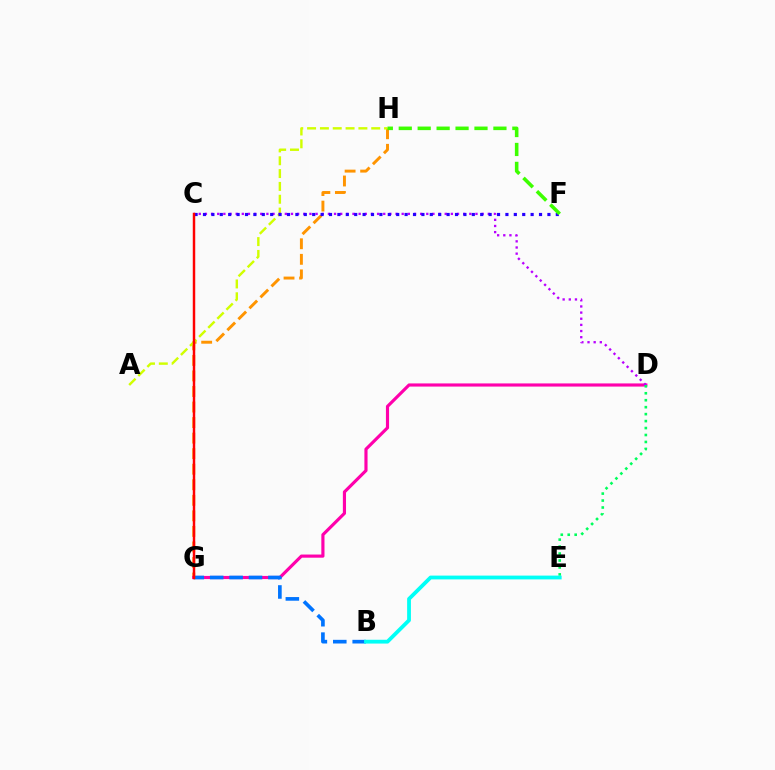{('G', 'H'): [{'color': '#ff9400', 'line_style': 'dashed', 'thickness': 2.11}], ('D', 'G'): [{'color': '#ff00ac', 'line_style': 'solid', 'thickness': 2.27}], ('A', 'H'): [{'color': '#d1ff00', 'line_style': 'dashed', 'thickness': 1.74}], ('C', 'D'): [{'color': '#b900ff', 'line_style': 'dotted', 'thickness': 1.67}], ('D', 'E'): [{'color': '#00ff5c', 'line_style': 'dotted', 'thickness': 1.89}], ('C', 'F'): [{'color': '#2500ff', 'line_style': 'dotted', 'thickness': 2.28}], ('F', 'H'): [{'color': '#3dff00', 'line_style': 'dashed', 'thickness': 2.57}], ('B', 'G'): [{'color': '#0074ff', 'line_style': 'dashed', 'thickness': 2.64}], ('B', 'E'): [{'color': '#00fff6', 'line_style': 'solid', 'thickness': 2.73}], ('C', 'G'): [{'color': '#ff0000', 'line_style': 'solid', 'thickness': 1.77}]}